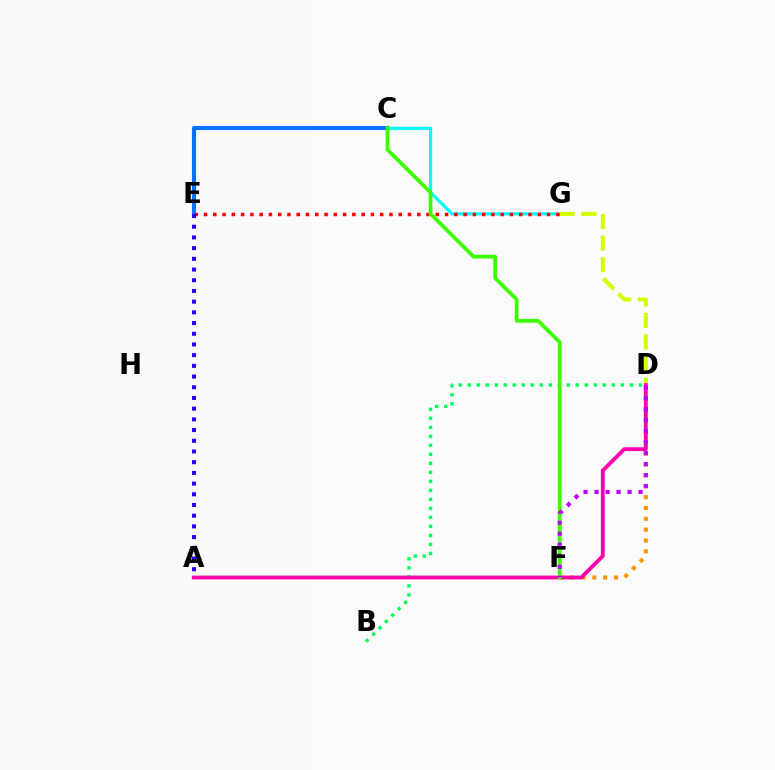{('C', 'G'): [{'color': '#00fff6', 'line_style': 'solid', 'thickness': 2.25}], ('D', 'G'): [{'color': '#d1ff00', 'line_style': 'dashed', 'thickness': 2.93}], ('D', 'F'): [{'color': '#ff9400', 'line_style': 'dotted', 'thickness': 2.95}, {'color': '#b900ff', 'line_style': 'dotted', 'thickness': 2.99}], ('B', 'D'): [{'color': '#00ff5c', 'line_style': 'dotted', 'thickness': 2.45}], ('C', 'E'): [{'color': '#0074ff', 'line_style': 'solid', 'thickness': 2.96}], ('A', 'D'): [{'color': '#ff00ac', 'line_style': 'solid', 'thickness': 2.75}], ('E', 'G'): [{'color': '#ff0000', 'line_style': 'dotted', 'thickness': 2.52}], ('A', 'E'): [{'color': '#2500ff', 'line_style': 'dotted', 'thickness': 2.91}], ('C', 'F'): [{'color': '#3dff00', 'line_style': 'solid', 'thickness': 2.71}]}